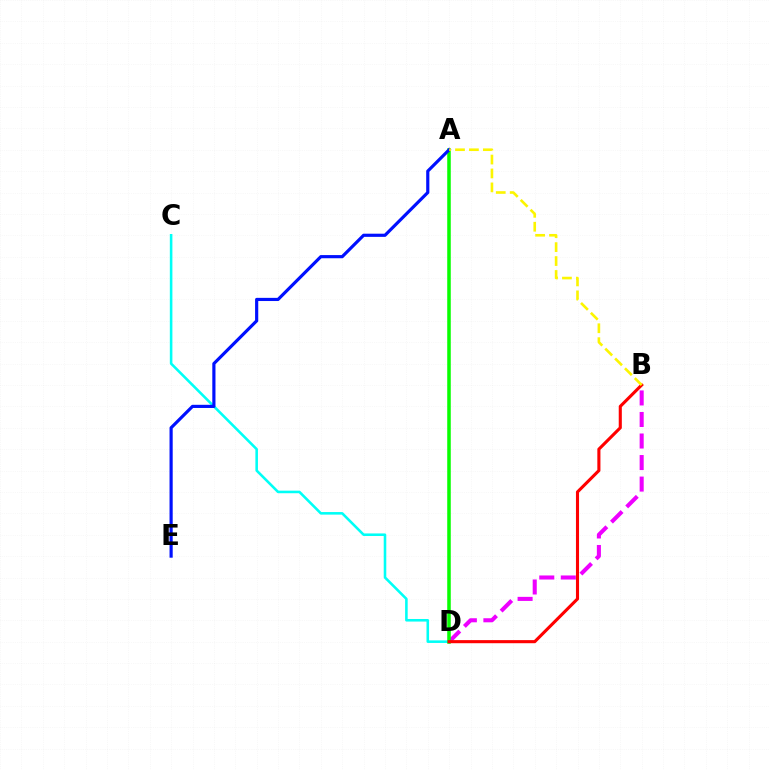{('B', 'D'): [{'color': '#ee00ff', 'line_style': 'dashed', 'thickness': 2.93}, {'color': '#ff0000', 'line_style': 'solid', 'thickness': 2.23}], ('C', 'D'): [{'color': '#00fff6', 'line_style': 'solid', 'thickness': 1.85}], ('A', 'D'): [{'color': '#08ff00', 'line_style': 'solid', 'thickness': 2.54}], ('A', 'E'): [{'color': '#0010ff', 'line_style': 'solid', 'thickness': 2.28}], ('A', 'B'): [{'color': '#fcf500', 'line_style': 'dashed', 'thickness': 1.89}]}